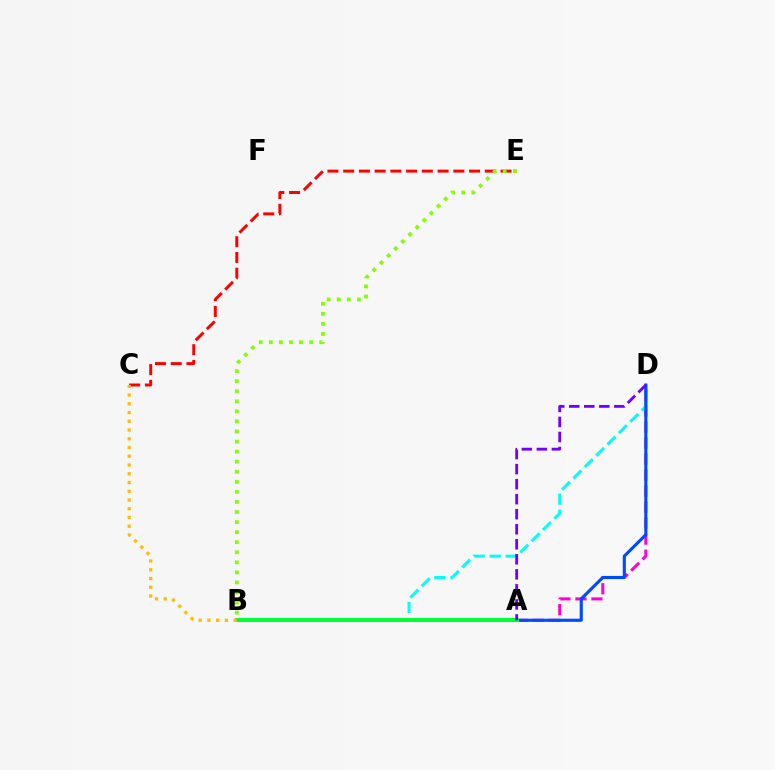{('A', 'D'): [{'color': '#ff00cf', 'line_style': 'dashed', 'thickness': 2.18}, {'color': '#004bff', 'line_style': 'solid', 'thickness': 2.25}, {'color': '#7200ff', 'line_style': 'dashed', 'thickness': 2.04}], ('C', 'E'): [{'color': '#ff0000', 'line_style': 'dashed', 'thickness': 2.14}], ('B', 'D'): [{'color': '#00fff6', 'line_style': 'dashed', 'thickness': 2.18}], ('A', 'B'): [{'color': '#00ff39', 'line_style': 'solid', 'thickness': 2.9}], ('B', 'C'): [{'color': '#ffbd00', 'line_style': 'dotted', 'thickness': 2.38}], ('B', 'E'): [{'color': '#84ff00', 'line_style': 'dotted', 'thickness': 2.73}]}